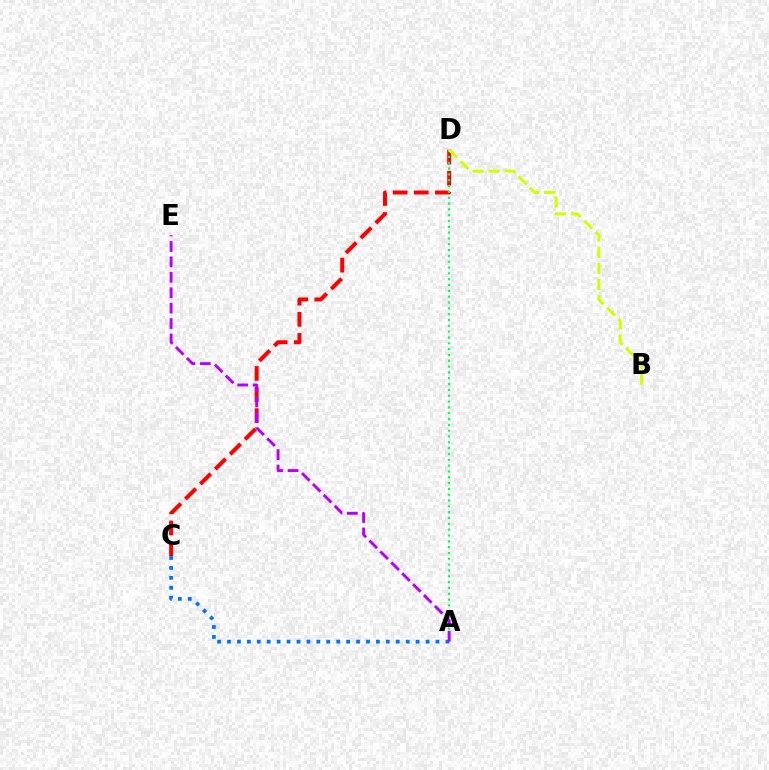{('C', 'D'): [{'color': '#ff0000', 'line_style': 'dashed', 'thickness': 2.87}], ('A', 'D'): [{'color': '#00ff5c', 'line_style': 'dotted', 'thickness': 1.58}], ('B', 'D'): [{'color': '#d1ff00', 'line_style': 'dashed', 'thickness': 2.18}], ('A', 'C'): [{'color': '#0074ff', 'line_style': 'dotted', 'thickness': 2.7}], ('A', 'E'): [{'color': '#b900ff', 'line_style': 'dashed', 'thickness': 2.09}]}